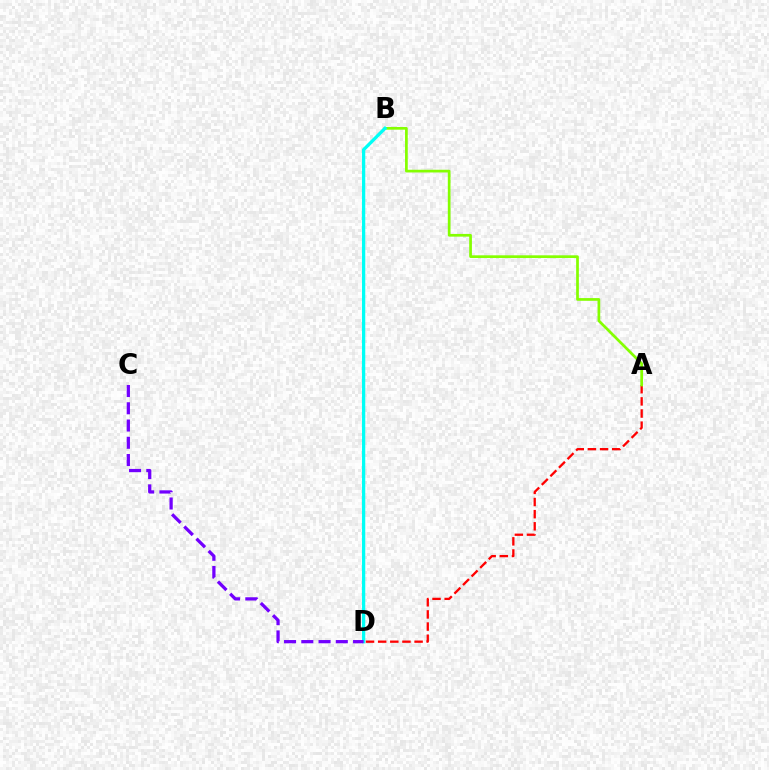{('A', 'D'): [{'color': '#ff0000', 'line_style': 'dashed', 'thickness': 1.65}], ('A', 'B'): [{'color': '#84ff00', 'line_style': 'solid', 'thickness': 1.95}], ('B', 'D'): [{'color': '#00fff6', 'line_style': 'solid', 'thickness': 2.37}], ('C', 'D'): [{'color': '#7200ff', 'line_style': 'dashed', 'thickness': 2.34}]}